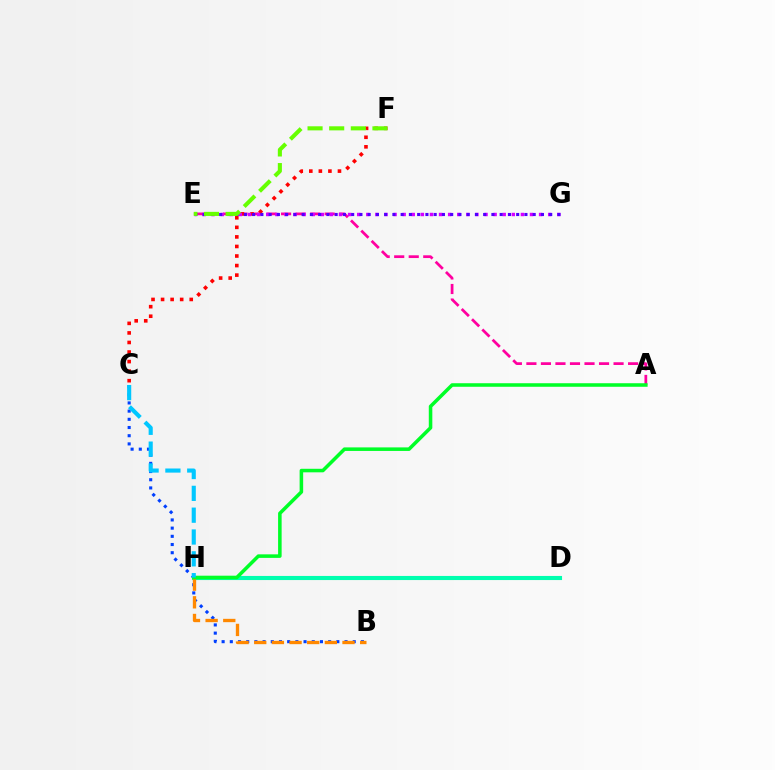{('D', 'H'): [{'color': '#eeff00', 'line_style': 'dotted', 'thickness': 2.9}, {'color': '#00ffaf', 'line_style': 'solid', 'thickness': 2.95}], ('B', 'C'): [{'color': '#003fff', 'line_style': 'dotted', 'thickness': 2.23}], ('A', 'E'): [{'color': '#ff00a0', 'line_style': 'dashed', 'thickness': 1.97}], ('B', 'H'): [{'color': '#ff8800', 'line_style': 'dashed', 'thickness': 2.4}], ('A', 'H'): [{'color': '#00ff27', 'line_style': 'solid', 'thickness': 2.55}], ('C', 'F'): [{'color': '#ff0000', 'line_style': 'dotted', 'thickness': 2.6}], ('E', 'G'): [{'color': '#d600ff', 'line_style': 'dotted', 'thickness': 2.47}, {'color': '#4f00ff', 'line_style': 'dotted', 'thickness': 2.24}], ('E', 'F'): [{'color': '#66ff00', 'line_style': 'dashed', 'thickness': 2.94}], ('C', 'H'): [{'color': '#00c7ff', 'line_style': 'dashed', 'thickness': 2.96}]}